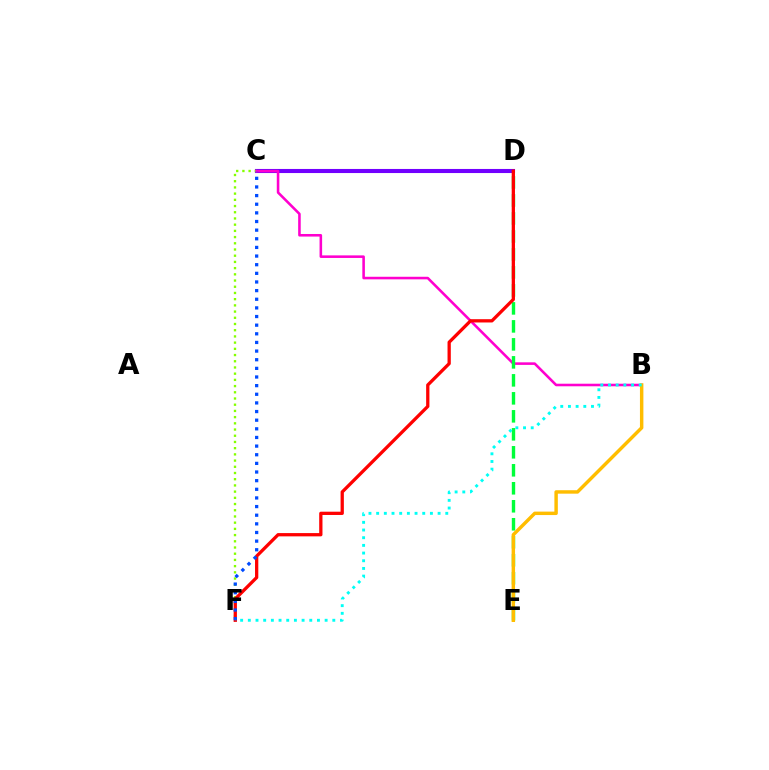{('C', 'D'): [{'color': '#7200ff', 'line_style': 'solid', 'thickness': 2.94}], ('C', 'F'): [{'color': '#84ff00', 'line_style': 'dotted', 'thickness': 1.69}, {'color': '#004bff', 'line_style': 'dotted', 'thickness': 2.35}], ('B', 'C'): [{'color': '#ff00cf', 'line_style': 'solid', 'thickness': 1.85}], ('D', 'E'): [{'color': '#00ff39', 'line_style': 'dashed', 'thickness': 2.44}], ('D', 'F'): [{'color': '#ff0000', 'line_style': 'solid', 'thickness': 2.36}], ('B', 'E'): [{'color': '#ffbd00', 'line_style': 'solid', 'thickness': 2.48}], ('B', 'F'): [{'color': '#00fff6', 'line_style': 'dotted', 'thickness': 2.09}]}